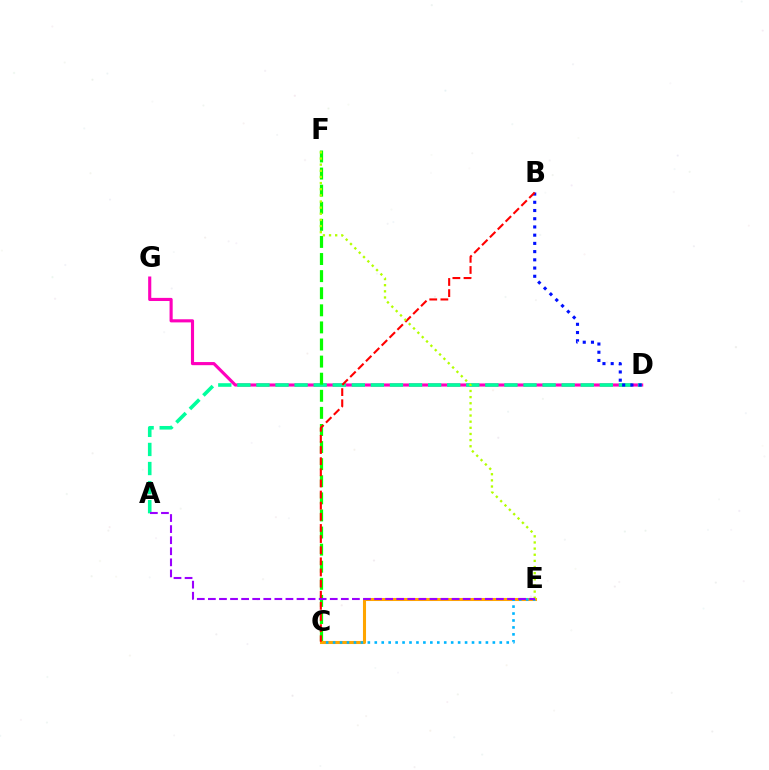{('D', 'G'): [{'color': '#ff00bd', 'line_style': 'solid', 'thickness': 2.25}], ('A', 'D'): [{'color': '#00ff9d', 'line_style': 'dashed', 'thickness': 2.59}], ('C', 'F'): [{'color': '#08ff00', 'line_style': 'dashed', 'thickness': 2.32}], ('C', 'E'): [{'color': '#ffa500', 'line_style': 'solid', 'thickness': 2.21}, {'color': '#00b5ff', 'line_style': 'dotted', 'thickness': 1.89}], ('B', 'D'): [{'color': '#0010ff', 'line_style': 'dotted', 'thickness': 2.23}], ('B', 'C'): [{'color': '#ff0000', 'line_style': 'dashed', 'thickness': 1.51}], ('E', 'F'): [{'color': '#b3ff00', 'line_style': 'dotted', 'thickness': 1.67}], ('A', 'E'): [{'color': '#9b00ff', 'line_style': 'dashed', 'thickness': 1.5}]}